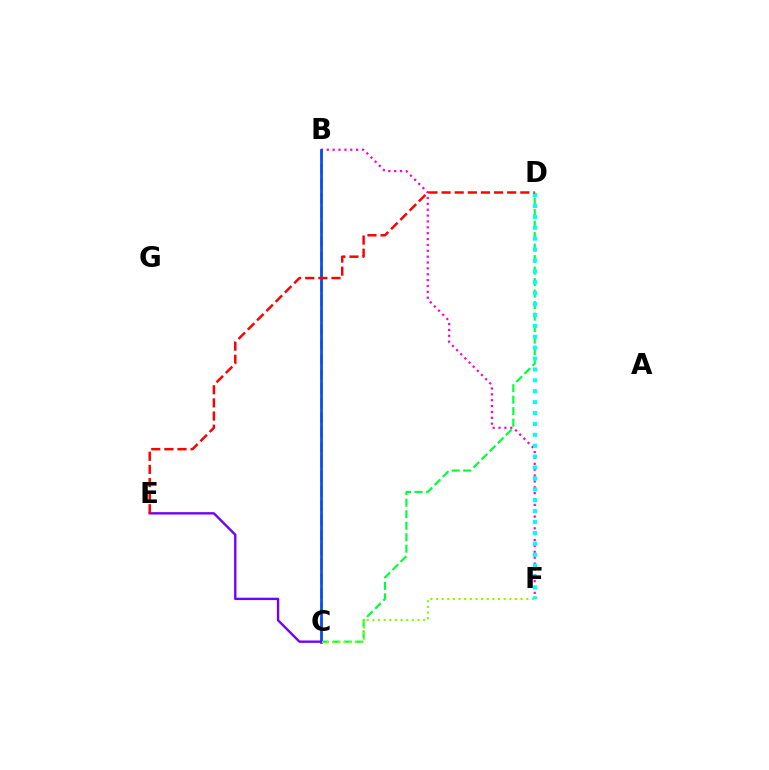{('B', 'F'): [{'color': '#ff00cf', 'line_style': 'dotted', 'thickness': 1.59}], ('B', 'C'): [{'color': '#ffbd00', 'line_style': 'dashed', 'thickness': 1.99}, {'color': '#004bff', 'line_style': 'solid', 'thickness': 1.95}], ('C', 'D'): [{'color': '#00ff39', 'line_style': 'dashed', 'thickness': 1.56}], ('C', 'F'): [{'color': '#84ff00', 'line_style': 'dotted', 'thickness': 1.53}], ('D', 'F'): [{'color': '#00fff6', 'line_style': 'dotted', 'thickness': 2.96}], ('C', 'E'): [{'color': '#7200ff', 'line_style': 'solid', 'thickness': 1.71}], ('D', 'E'): [{'color': '#ff0000', 'line_style': 'dashed', 'thickness': 1.78}]}